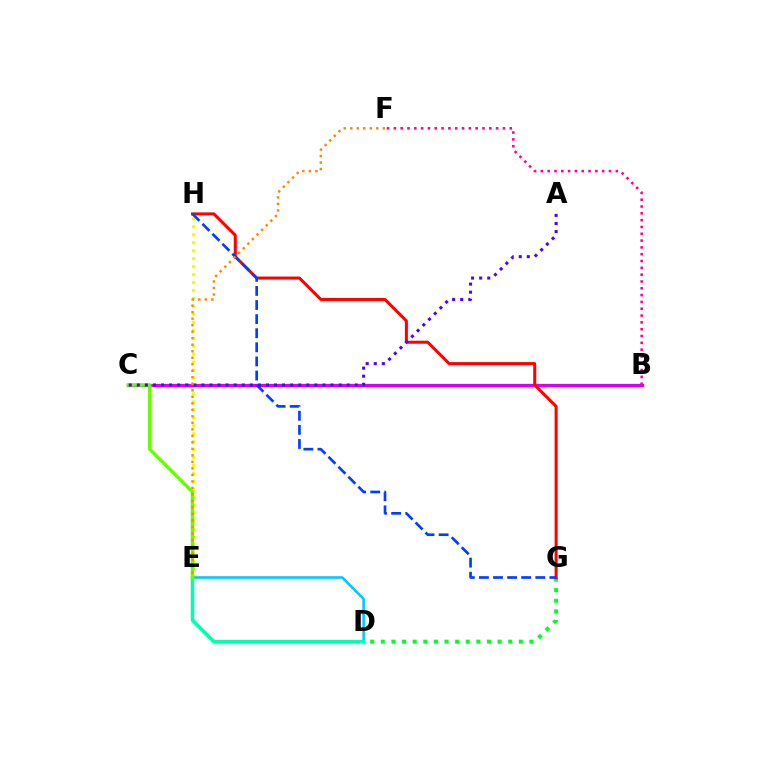{('E', 'H'): [{'color': '#eeff00', 'line_style': 'dotted', 'thickness': 2.16}], ('B', 'C'): [{'color': '#d600ff', 'line_style': 'solid', 'thickness': 2.33}], ('D', 'E'): [{'color': '#00c7ff', 'line_style': 'solid', 'thickness': 1.84}, {'color': '#00ffaf', 'line_style': 'solid', 'thickness': 2.57}], ('D', 'G'): [{'color': '#00ff27', 'line_style': 'dotted', 'thickness': 2.88}], ('G', 'H'): [{'color': '#ff0000', 'line_style': 'solid', 'thickness': 2.18}, {'color': '#003fff', 'line_style': 'dashed', 'thickness': 1.92}], ('B', 'F'): [{'color': '#ff00a0', 'line_style': 'dotted', 'thickness': 1.85}], ('C', 'E'): [{'color': '#66ff00', 'line_style': 'solid', 'thickness': 2.5}], ('A', 'C'): [{'color': '#4f00ff', 'line_style': 'dotted', 'thickness': 2.19}], ('E', 'F'): [{'color': '#ff8800', 'line_style': 'dotted', 'thickness': 1.77}]}